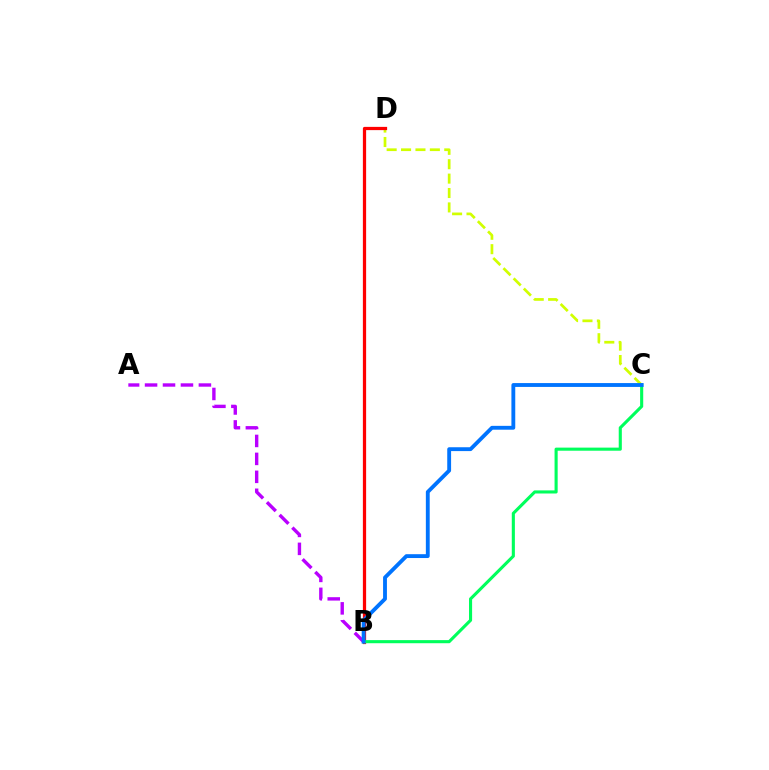{('C', 'D'): [{'color': '#d1ff00', 'line_style': 'dashed', 'thickness': 1.96}], ('B', 'D'): [{'color': '#ff0000', 'line_style': 'solid', 'thickness': 2.33}], ('A', 'B'): [{'color': '#b900ff', 'line_style': 'dashed', 'thickness': 2.44}], ('B', 'C'): [{'color': '#00ff5c', 'line_style': 'solid', 'thickness': 2.23}, {'color': '#0074ff', 'line_style': 'solid', 'thickness': 2.77}]}